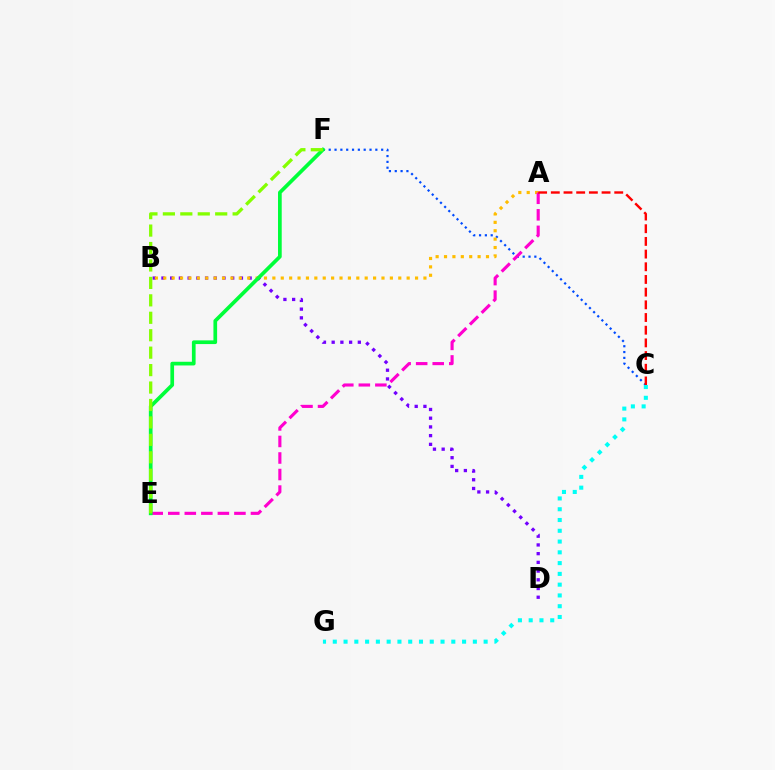{('C', 'F'): [{'color': '#004bff', 'line_style': 'dotted', 'thickness': 1.58}], ('B', 'D'): [{'color': '#7200ff', 'line_style': 'dotted', 'thickness': 2.37}], ('A', 'B'): [{'color': '#ffbd00', 'line_style': 'dotted', 'thickness': 2.28}], ('C', 'G'): [{'color': '#00fff6', 'line_style': 'dotted', 'thickness': 2.93}], ('A', 'E'): [{'color': '#ff00cf', 'line_style': 'dashed', 'thickness': 2.25}], ('E', 'F'): [{'color': '#00ff39', 'line_style': 'solid', 'thickness': 2.66}, {'color': '#84ff00', 'line_style': 'dashed', 'thickness': 2.37}], ('A', 'C'): [{'color': '#ff0000', 'line_style': 'dashed', 'thickness': 1.72}]}